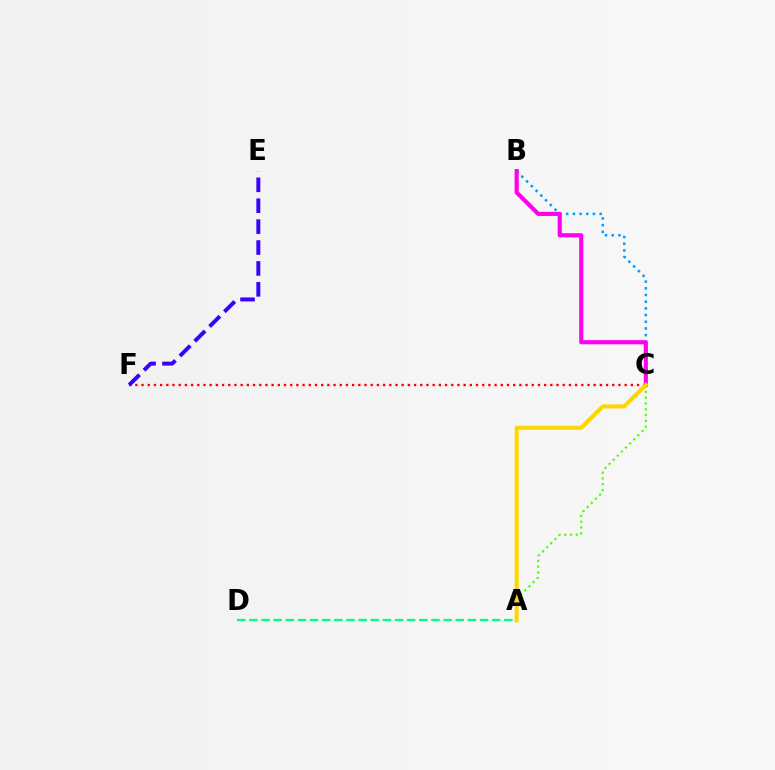{('B', 'C'): [{'color': '#009eff', 'line_style': 'dotted', 'thickness': 1.82}, {'color': '#ff00ed', 'line_style': 'solid', 'thickness': 2.98}], ('A', 'D'): [{'color': '#00ff86', 'line_style': 'dashed', 'thickness': 1.65}], ('A', 'C'): [{'color': '#4fff00', 'line_style': 'dotted', 'thickness': 1.58}, {'color': '#ffd500', 'line_style': 'solid', 'thickness': 2.92}], ('C', 'F'): [{'color': '#ff0000', 'line_style': 'dotted', 'thickness': 1.68}], ('E', 'F'): [{'color': '#3700ff', 'line_style': 'dashed', 'thickness': 2.84}]}